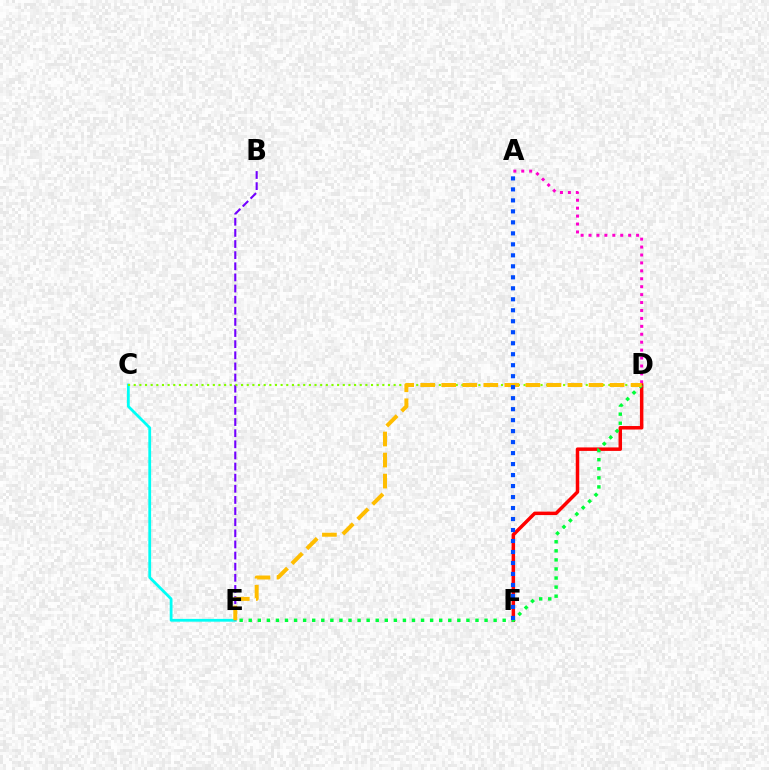{('C', 'E'): [{'color': '#00fff6', 'line_style': 'solid', 'thickness': 2.01}], ('A', 'D'): [{'color': '#ff00cf', 'line_style': 'dotted', 'thickness': 2.15}], ('B', 'E'): [{'color': '#7200ff', 'line_style': 'dashed', 'thickness': 1.51}], ('C', 'D'): [{'color': '#84ff00', 'line_style': 'dotted', 'thickness': 1.54}], ('D', 'F'): [{'color': '#ff0000', 'line_style': 'solid', 'thickness': 2.51}], ('D', 'E'): [{'color': '#00ff39', 'line_style': 'dotted', 'thickness': 2.46}, {'color': '#ffbd00', 'line_style': 'dashed', 'thickness': 2.86}], ('A', 'F'): [{'color': '#004bff', 'line_style': 'dotted', 'thickness': 2.99}]}